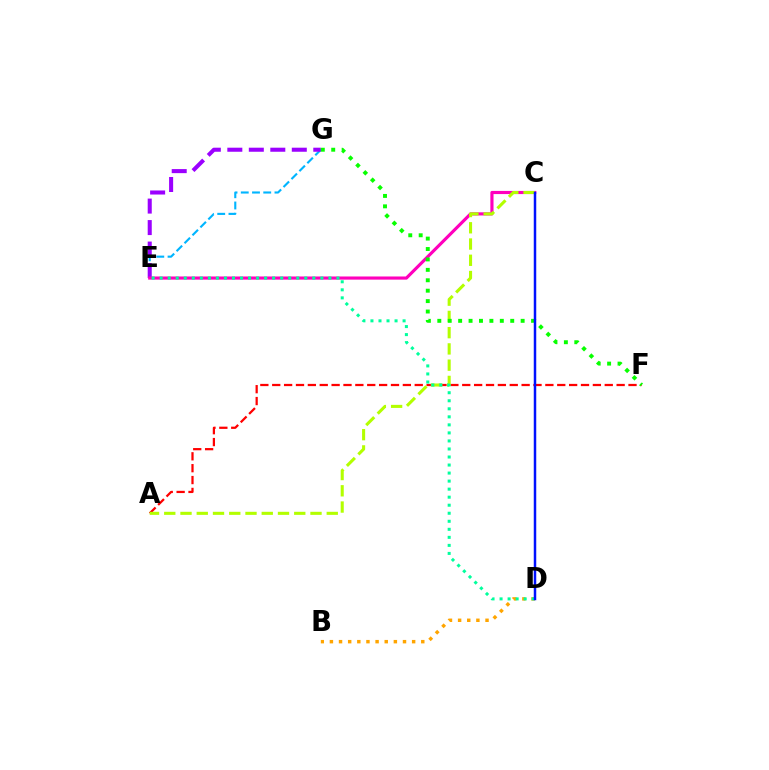{('E', 'G'): [{'color': '#00b5ff', 'line_style': 'dashed', 'thickness': 1.53}, {'color': '#9b00ff', 'line_style': 'dashed', 'thickness': 2.92}], ('C', 'E'): [{'color': '#ff00bd', 'line_style': 'solid', 'thickness': 2.27}], ('A', 'F'): [{'color': '#ff0000', 'line_style': 'dashed', 'thickness': 1.61}], ('A', 'C'): [{'color': '#b3ff00', 'line_style': 'dashed', 'thickness': 2.21}], ('F', 'G'): [{'color': '#08ff00', 'line_style': 'dotted', 'thickness': 2.83}], ('B', 'D'): [{'color': '#ffa500', 'line_style': 'dotted', 'thickness': 2.48}], ('D', 'E'): [{'color': '#00ff9d', 'line_style': 'dotted', 'thickness': 2.18}], ('C', 'D'): [{'color': '#0010ff', 'line_style': 'solid', 'thickness': 1.79}]}